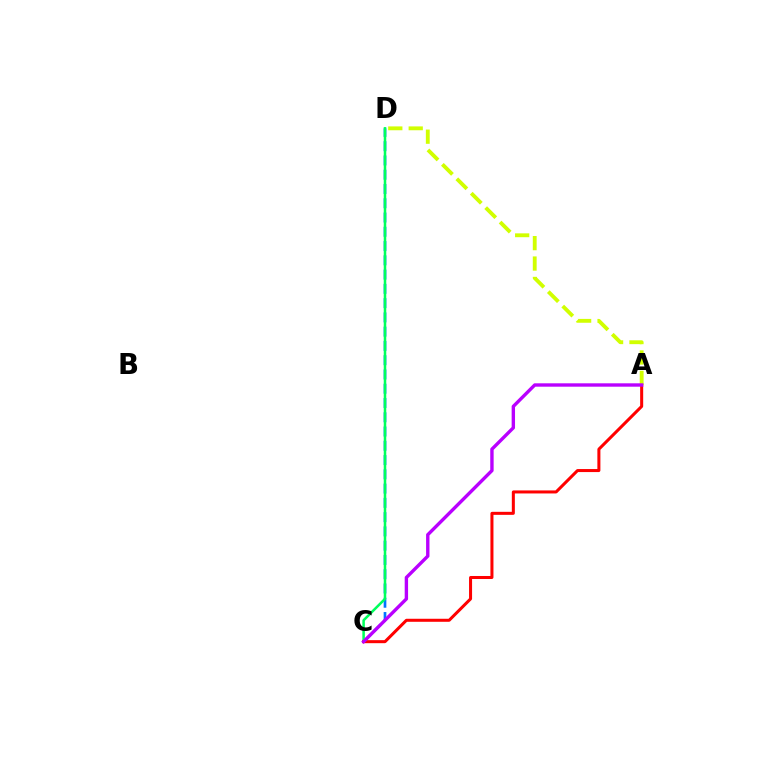{('C', 'D'): [{'color': '#0074ff', 'line_style': 'dashed', 'thickness': 1.94}, {'color': '#00ff5c', 'line_style': 'solid', 'thickness': 1.82}], ('A', 'C'): [{'color': '#ff0000', 'line_style': 'solid', 'thickness': 2.18}, {'color': '#b900ff', 'line_style': 'solid', 'thickness': 2.43}], ('A', 'D'): [{'color': '#d1ff00', 'line_style': 'dashed', 'thickness': 2.77}]}